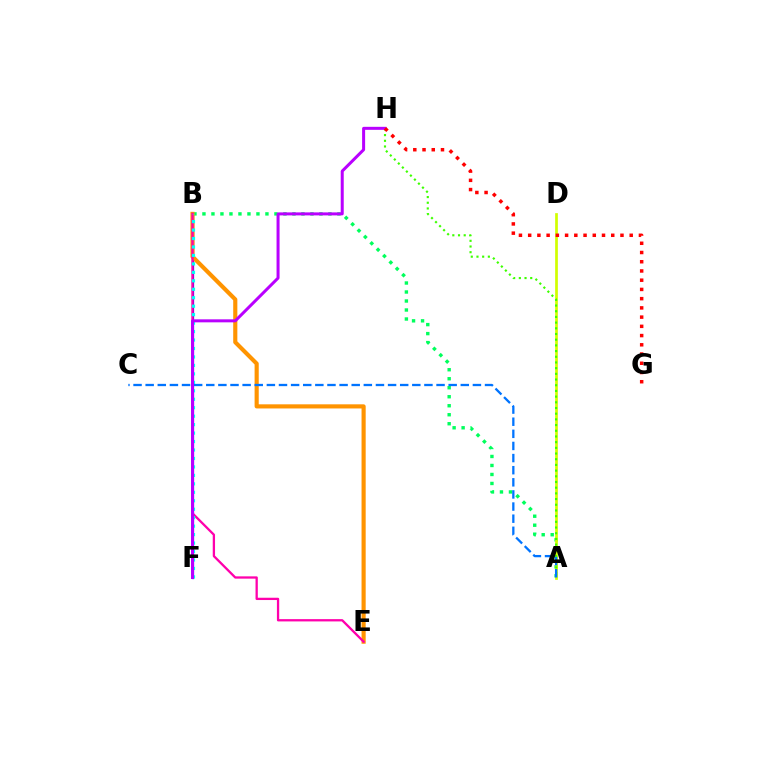{('B', 'F'): [{'color': '#2500ff', 'line_style': 'solid', 'thickness': 1.62}, {'color': '#00fff6', 'line_style': 'dotted', 'thickness': 2.3}], ('A', 'B'): [{'color': '#00ff5c', 'line_style': 'dotted', 'thickness': 2.44}], ('A', 'D'): [{'color': '#d1ff00', 'line_style': 'solid', 'thickness': 1.95}], ('A', 'H'): [{'color': '#3dff00', 'line_style': 'dotted', 'thickness': 1.55}], ('B', 'E'): [{'color': '#ff9400', 'line_style': 'solid', 'thickness': 2.98}, {'color': '#ff00ac', 'line_style': 'solid', 'thickness': 1.65}], ('A', 'C'): [{'color': '#0074ff', 'line_style': 'dashed', 'thickness': 1.65}], ('F', 'H'): [{'color': '#b900ff', 'line_style': 'solid', 'thickness': 2.17}], ('G', 'H'): [{'color': '#ff0000', 'line_style': 'dotted', 'thickness': 2.51}]}